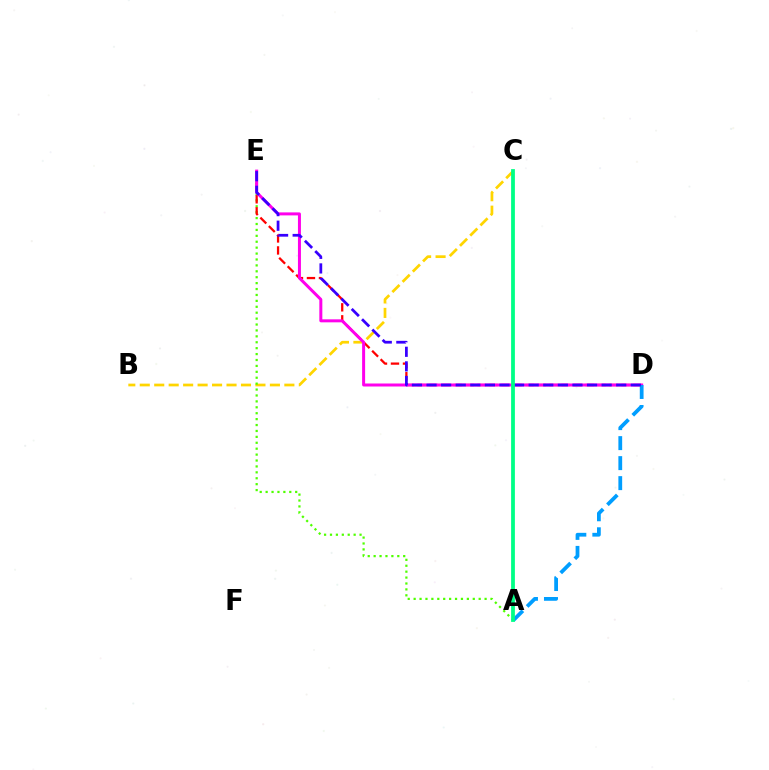{('B', 'C'): [{'color': '#ffd500', 'line_style': 'dashed', 'thickness': 1.96}], ('A', 'E'): [{'color': '#4fff00', 'line_style': 'dotted', 'thickness': 1.61}], ('D', 'E'): [{'color': '#ff0000', 'line_style': 'dashed', 'thickness': 1.63}, {'color': '#ff00ed', 'line_style': 'solid', 'thickness': 2.16}, {'color': '#3700ff', 'line_style': 'dashed', 'thickness': 1.98}], ('A', 'D'): [{'color': '#009eff', 'line_style': 'dashed', 'thickness': 2.72}], ('A', 'C'): [{'color': '#00ff86', 'line_style': 'solid', 'thickness': 2.72}]}